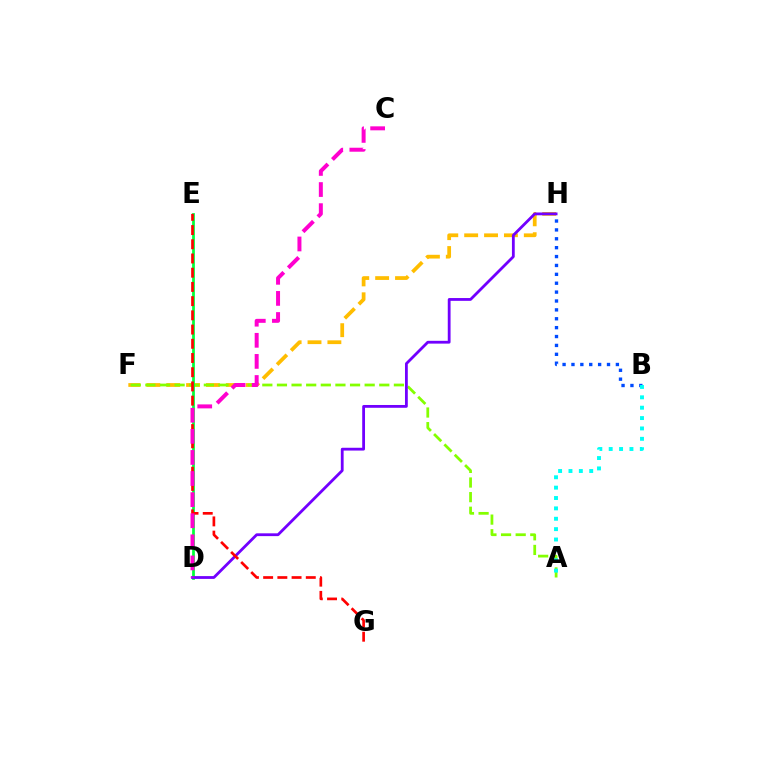{('F', 'H'): [{'color': '#ffbd00', 'line_style': 'dashed', 'thickness': 2.7}], ('B', 'H'): [{'color': '#004bff', 'line_style': 'dotted', 'thickness': 2.41}], ('A', 'F'): [{'color': '#84ff00', 'line_style': 'dashed', 'thickness': 1.99}], ('A', 'B'): [{'color': '#00fff6', 'line_style': 'dotted', 'thickness': 2.82}], ('D', 'E'): [{'color': '#00ff39', 'line_style': 'solid', 'thickness': 1.97}], ('D', 'H'): [{'color': '#7200ff', 'line_style': 'solid', 'thickness': 2.02}], ('E', 'G'): [{'color': '#ff0000', 'line_style': 'dashed', 'thickness': 1.93}], ('C', 'D'): [{'color': '#ff00cf', 'line_style': 'dashed', 'thickness': 2.87}]}